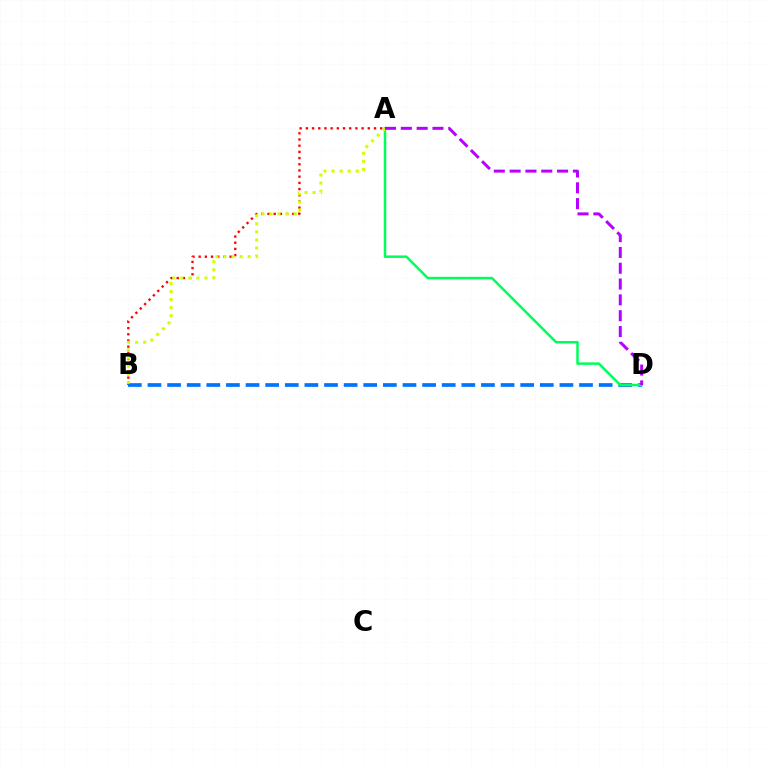{('A', 'B'): [{'color': '#ff0000', 'line_style': 'dotted', 'thickness': 1.68}, {'color': '#d1ff00', 'line_style': 'dotted', 'thickness': 2.19}], ('B', 'D'): [{'color': '#0074ff', 'line_style': 'dashed', 'thickness': 2.66}], ('A', 'D'): [{'color': '#00ff5c', 'line_style': 'solid', 'thickness': 1.81}, {'color': '#b900ff', 'line_style': 'dashed', 'thickness': 2.15}]}